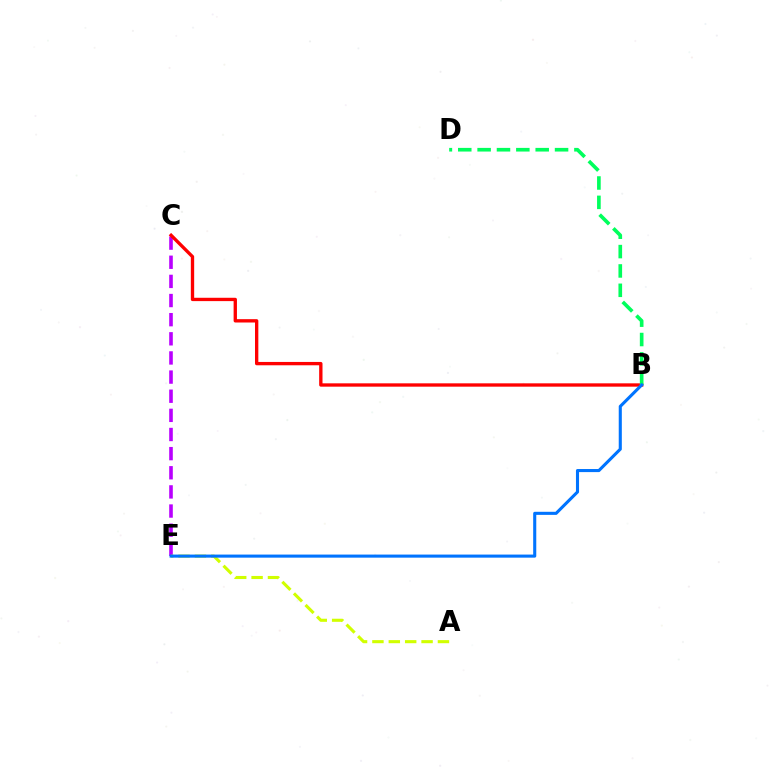{('C', 'E'): [{'color': '#b900ff', 'line_style': 'dashed', 'thickness': 2.6}], ('B', 'C'): [{'color': '#ff0000', 'line_style': 'solid', 'thickness': 2.4}], ('A', 'E'): [{'color': '#d1ff00', 'line_style': 'dashed', 'thickness': 2.23}], ('B', 'D'): [{'color': '#00ff5c', 'line_style': 'dashed', 'thickness': 2.63}], ('B', 'E'): [{'color': '#0074ff', 'line_style': 'solid', 'thickness': 2.22}]}